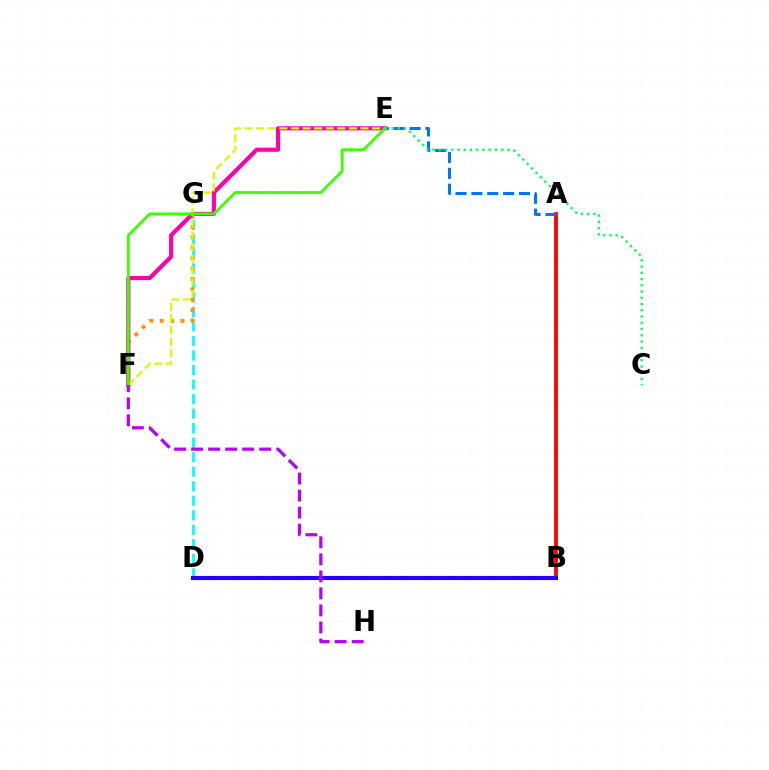{('A', 'B'): [{'color': '#ff0000', 'line_style': 'solid', 'thickness': 2.73}], ('D', 'G'): [{'color': '#00fff6', 'line_style': 'dashed', 'thickness': 1.97}], ('F', 'G'): [{'color': '#ff9400', 'line_style': 'dotted', 'thickness': 2.82}], ('E', 'F'): [{'color': '#ff00ac', 'line_style': 'solid', 'thickness': 2.98}, {'color': '#d1ff00', 'line_style': 'dashed', 'thickness': 1.57}, {'color': '#3dff00', 'line_style': 'solid', 'thickness': 2.04}], ('A', 'E'): [{'color': '#0074ff', 'line_style': 'dashed', 'thickness': 2.15}], ('B', 'D'): [{'color': '#2500ff', 'line_style': 'solid', 'thickness': 2.98}], ('C', 'E'): [{'color': '#00ff5c', 'line_style': 'dotted', 'thickness': 1.7}], ('F', 'H'): [{'color': '#b900ff', 'line_style': 'dashed', 'thickness': 2.31}]}